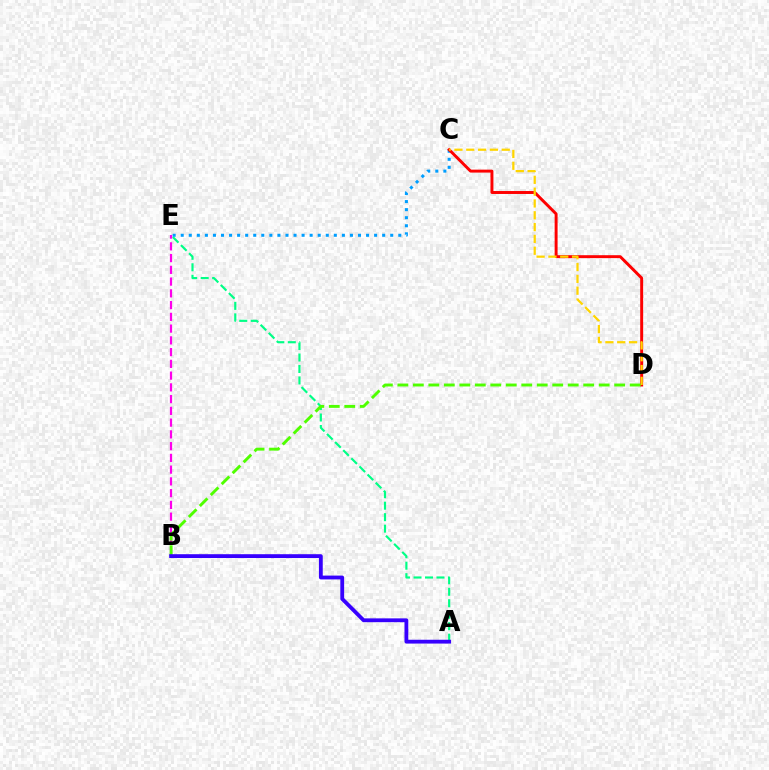{('A', 'E'): [{'color': '#00ff86', 'line_style': 'dashed', 'thickness': 1.56}], ('C', 'E'): [{'color': '#009eff', 'line_style': 'dotted', 'thickness': 2.19}], ('C', 'D'): [{'color': '#ff0000', 'line_style': 'solid', 'thickness': 2.12}, {'color': '#ffd500', 'line_style': 'dashed', 'thickness': 1.61}], ('B', 'E'): [{'color': '#ff00ed', 'line_style': 'dashed', 'thickness': 1.6}], ('B', 'D'): [{'color': '#4fff00', 'line_style': 'dashed', 'thickness': 2.1}], ('A', 'B'): [{'color': '#3700ff', 'line_style': 'solid', 'thickness': 2.75}]}